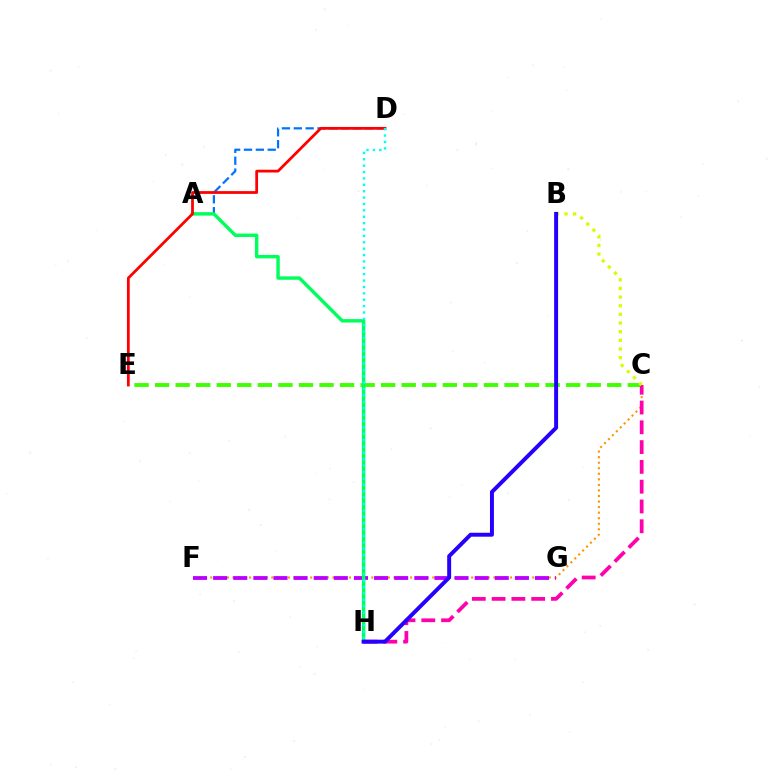{('A', 'D'): [{'color': '#0074ff', 'line_style': 'dashed', 'thickness': 1.61}], ('C', 'F'): [{'color': '#ff9400', 'line_style': 'dotted', 'thickness': 1.51}], ('F', 'G'): [{'color': '#b900ff', 'line_style': 'dashed', 'thickness': 2.73}], ('C', 'E'): [{'color': '#3dff00', 'line_style': 'dashed', 'thickness': 2.79}], ('A', 'H'): [{'color': '#00ff5c', 'line_style': 'solid', 'thickness': 2.47}], ('D', 'E'): [{'color': '#ff0000', 'line_style': 'solid', 'thickness': 2.0}], ('D', 'H'): [{'color': '#00fff6', 'line_style': 'dotted', 'thickness': 1.73}], ('C', 'H'): [{'color': '#ff00ac', 'line_style': 'dashed', 'thickness': 2.69}], ('B', 'C'): [{'color': '#d1ff00', 'line_style': 'dotted', 'thickness': 2.35}], ('B', 'H'): [{'color': '#2500ff', 'line_style': 'solid', 'thickness': 2.84}]}